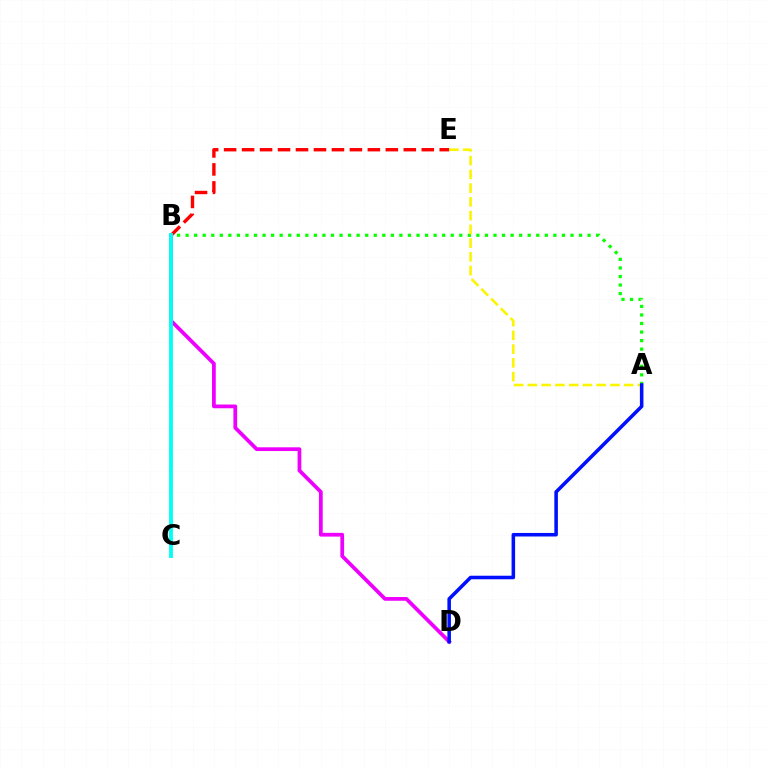{('B', 'D'): [{'color': '#ee00ff', 'line_style': 'solid', 'thickness': 2.69}], ('B', 'E'): [{'color': '#ff0000', 'line_style': 'dashed', 'thickness': 2.44}], ('A', 'B'): [{'color': '#08ff00', 'line_style': 'dotted', 'thickness': 2.32}], ('A', 'E'): [{'color': '#fcf500', 'line_style': 'dashed', 'thickness': 1.87}], ('A', 'D'): [{'color': '#0010ff', 'line_style': 'solid', 'thickness': 2.55}], ('B', 'C'): [{'color': '#00fff6', 'line_style': 'solid', 'thickness': 2.77}]}